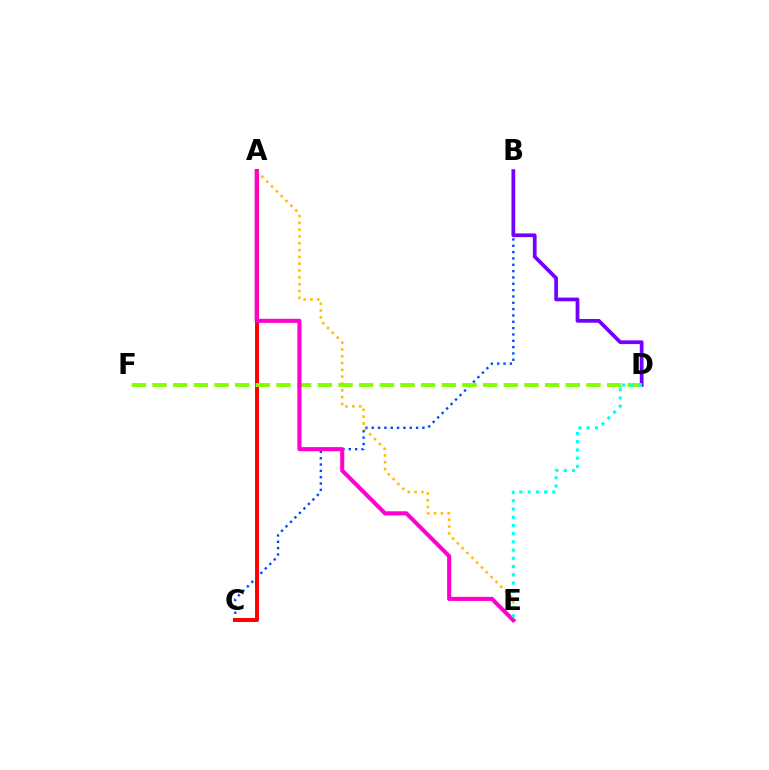{('B', 'C'): [{'color': '#004bff', 'line_style': 'dotted', 'thickness': 1.72}], ('B', 'D'): [{'color': '#7200ff', 'line_style': 'solid', 'thickness': 2.69}], ('A', 'C'): [{'color': '#00ff39', 'line_style': 'dotted', 'thickness': 1.51}, {'color': '#ff0000', 'line_style': 'solid', 'thickness': 2.85}], ('A', 'E'): [{'color': '#ffbd00', 'line_style': 'dotted', 'thickness': 1.85}, {'color': '#ff00cf', 'line_style': 'solid', 'thickness': 2.95}], ('D', 'F'): [{'color': '#84ff00', 'line_style': 'dashed', 'thickness': 2.81}], ('D', 'E'): [{'color': '#00fff6', 'line_style': 'dotted', 'thickness': 2.23}]}